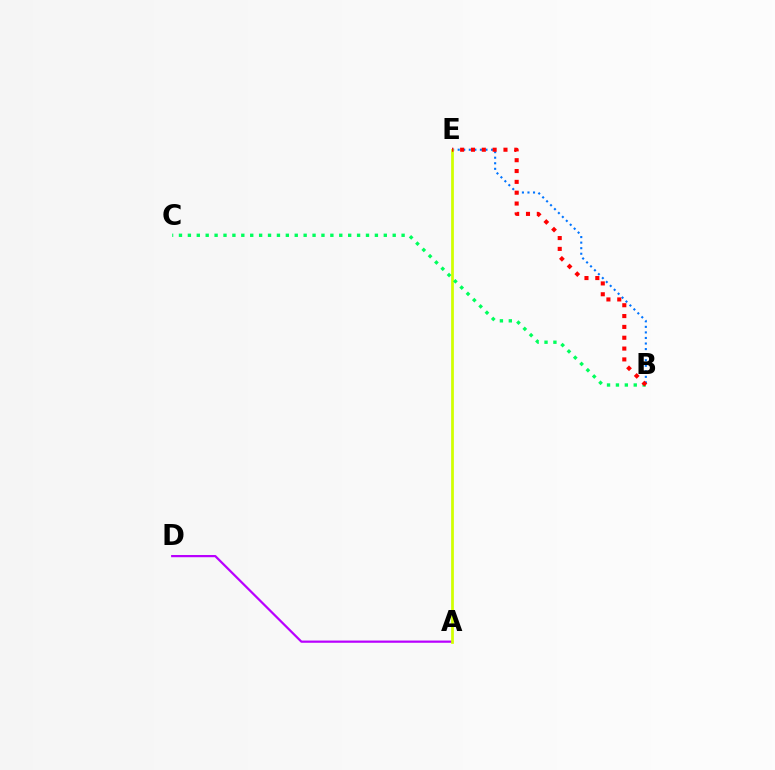{('B', 'E'): [{'color': '#0074ff', 'line_style': 'dotted', 'thickness': 1.51}, {'color': '#ff0000', 'line_style': 'dotted', 'thickness': 2.94}], ('A', 'D'): [{'color': '#b900ff', 'line_style': 'solid', 'thickness': 1.6}], ('A', 'E'): [{'color': '#d1ff00', 'line_style': 'solid', 'thickness': 1.98}], ('B', 'C'): [{'color': '#00ff5c', 'line_style': 'dotted', 'thickness': 2.42}]}